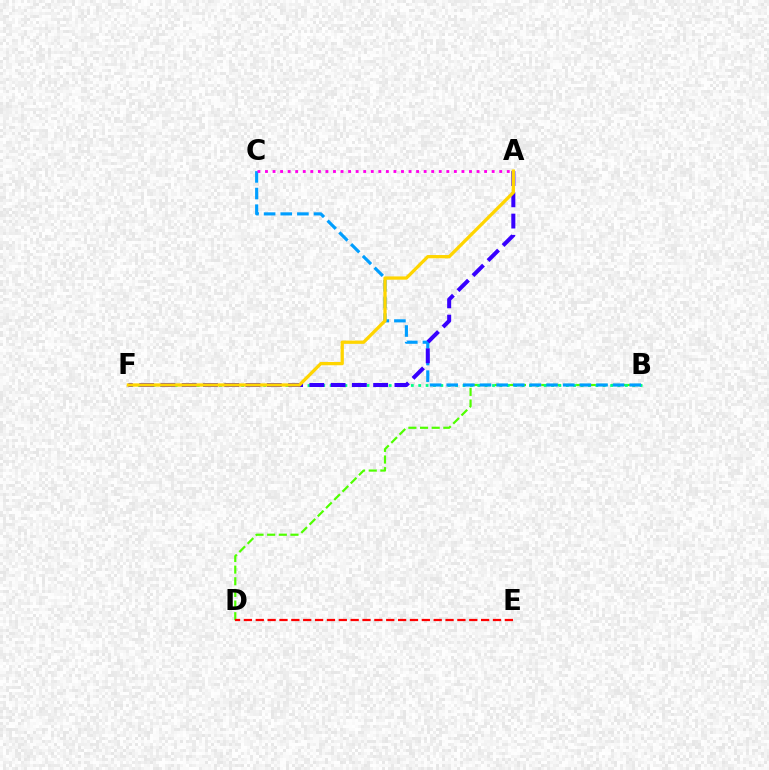{('B', 'D'): [{'color': '#4fff00', 'line_style': 'dashed', 'thickness': 1.58}], ('B', 'F'): [{'color': '#00ff86', 'line_style': 'dotted', 'thickness': 2.01}], ('B', 'C'): [{'color': '#009eff', 'line_style': 'dashed', 'thickness': 2.26}], ('A', 'F'): [{'color': '#3700ff', 'line_style': 'dashed', 'thickness': 2.89}, {'color': '#ffd500', 'line_style': 'solid', 'thickness': 2.35}], ('A', 'C'): [{'color': '#ff00ed', 'line_style': 'dotted', 'thickness': 2.05}], ('D', 'E'): [{'color': '#ff0000', 'line_style': 'dashed', 'thickness': 1.61}]}